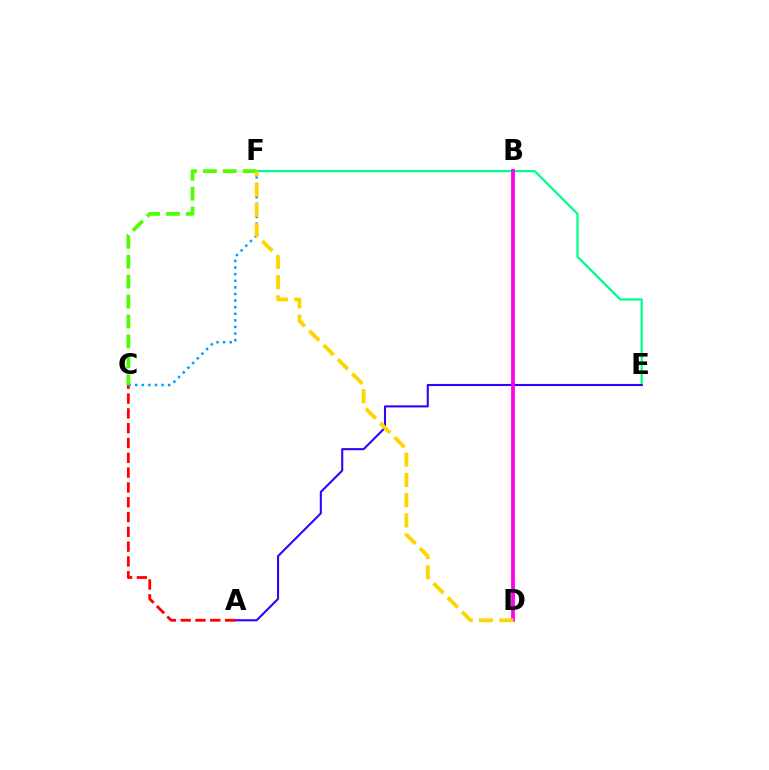{('E', 'F'): [{'color': '#00ff86', 'line_style': 'solid', 'thickness': 1.62}], ('A', 'E'): [{'color': '#3700ff', 'line_style': 'solid', 'thickness': 1.51}], ('A', 'C'): [{'color': '#ff0000', 'line_style': 'dashed', 'thickness': 2.01}], ('C', 'F'): [{'color': '#009eff', 'line_style': 'dotted', 'thickness': 1.79}, {'color': '#4fff00', 'line_style': 'dashed', 'thickness': 2.71}], ('B', 'D'): [{'color': '#ff00ed', 'line_style': 'solid', 'thickness': 2.73}], ('D', 'F'): [{'color': '#ffd500', 'line_style': 'dashed', 'thickness': 2.75}]}